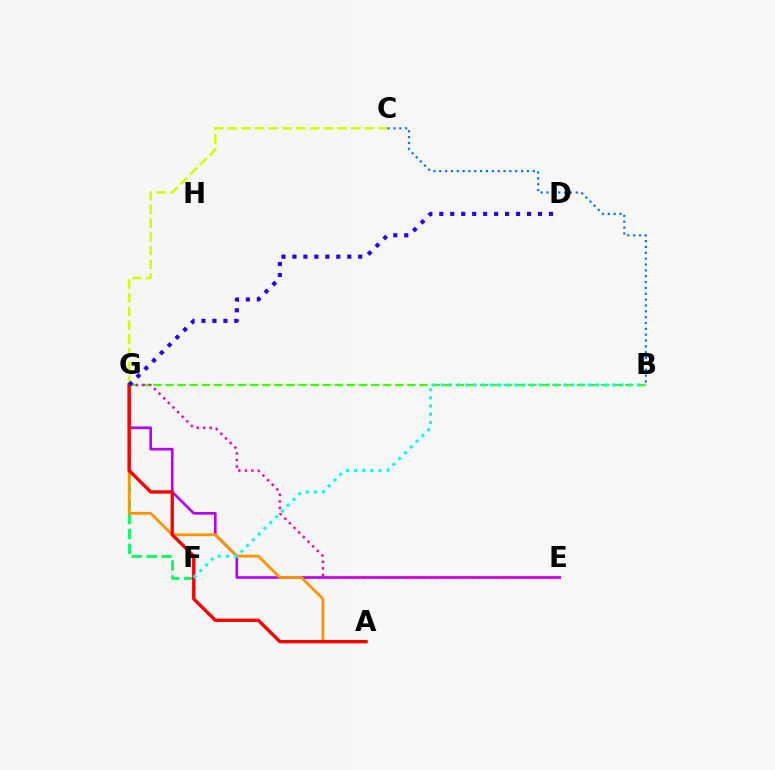{('C', 'G'): [{'color': '#d1ff00', 'line_style': 'dashed', 'thickness': 1.87}], ('F', 'G'): [{'color': '#00ff5c', 'line_style': 'dashed', 'thickness': 2.02}], ('B', 'C'): [{'color': '#0074ff', 'line_style': 'dotted', 'thickness': 1.59}], ('E', 'G'): [{'color': '#b900ff', 'line_style': 'solid', 'thickness': 1.91}, {'color': '#ff00ac', 'line_style': 'dotted', 'thickness': 1.77}], ('A', 'G'): [{'color': '#ff9400', 'line_style': 'solid', 'thickness': 2.01}, {'color': '#ff0000', 'line_style': 'solid', 'thickness': 2.41}], ('B', 'G'): [{'color': '#3dff00', 'line_style': 'dashed', 'thickness': 1.64}], ('B', 'F'): [{'color': '#00fff6', 'line_style': 'dotted', 'thickness': 2.22}], ('D', 'G'): [{'color': '#2500ff', 'line_style': 'dotted', 'thickness': 2.98}]}